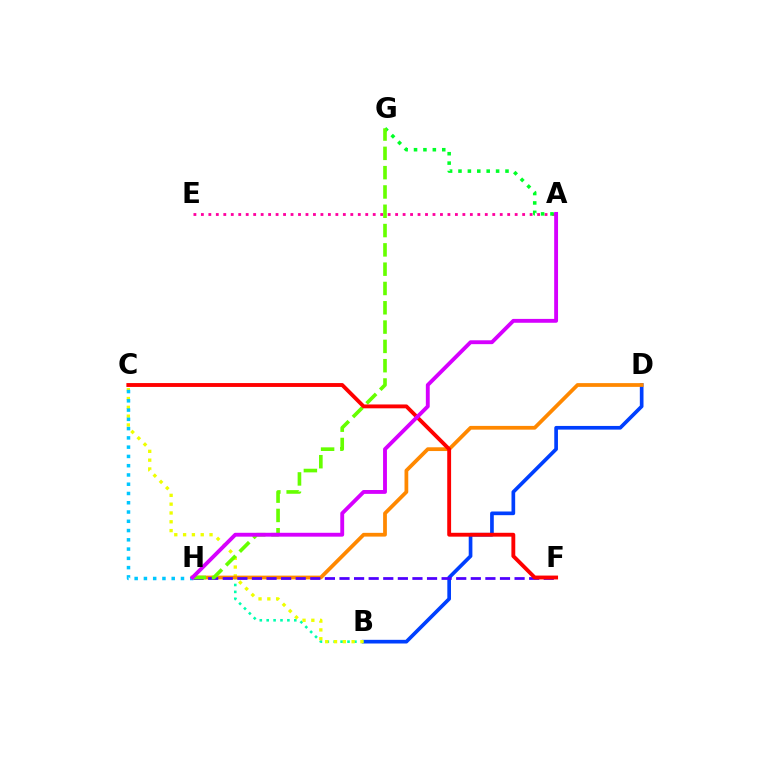{('B', 'D'): [{'color': '#003fff', 'line_style': 'solid', 'thickness': 2.64}], ('B', 'H'): [{'color': '#00ffaf', 'line_style': 'dotted', 'thickness': 1.87}], ('A', 'E'): [{'color': '#ff00a0', 'line_style': 'dotted', 'thickness': 2.03}], ('B', 'C'): [{'color': '#eeff00', 'line_style': 'dotted', 'thickness': 2.39}], ('D', 'H'): [{'color': '#ff8800', 'line_style': 'solid', 'thickness': 2.7}], ('A', 'G'): [{'color': '#00ff27', 'line_style': 'dotted', 'thickness': 2.56}], ('F', 'H'): [{'color': '#4f00ff', 'line_style': 'dashed', 'thickness': 1.98}], ('G', 'H'): [{'color': '#66ff00', 'line_style': 'dashed', 'thickness': 2.62}], ('C', 'H'): [{'color': '#00c7ff', 'line_style': 'dotted', 'thickness': 2.52}], ('C', 'F'): [{'color': '#ff0000', 'line_style': 'solid', 'thickness': 2.78}], ('A', 'H'): [{'color': '#d600ff', 'line_style': 'solid', 'thickness': 2.78}]}